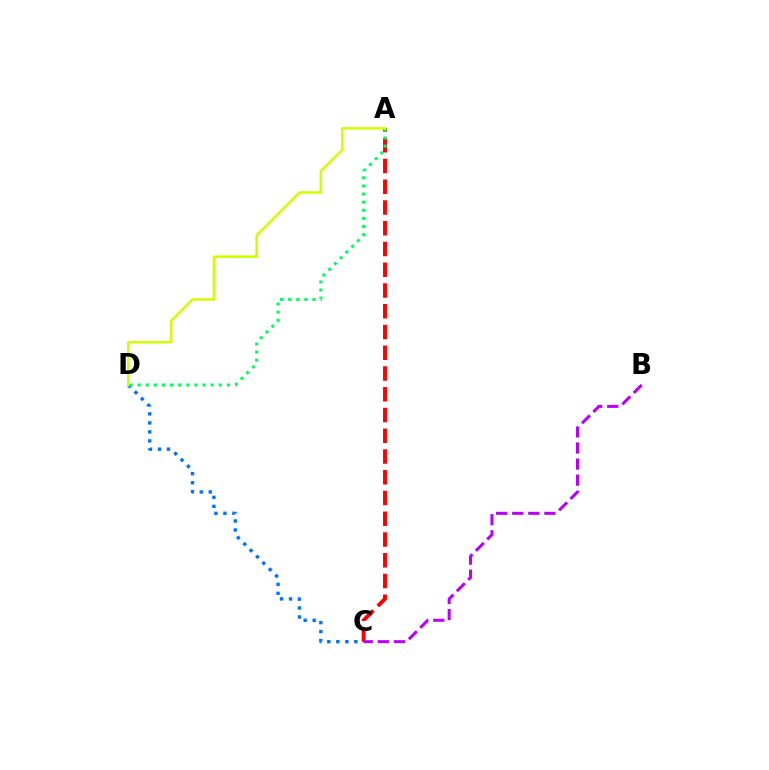{('C', 'D'): [{'color': '#0074ff', 'line_style': 'dotted', 'thickness': 2.45}], ('A', 'C'): [{'color': '#ff0000', 'line_style': 'dashed', 'thickness': 2.82}], ('A', 'D'): [{'color': '#00ff5c', 'line_style': 'dotted', 'thickness': 2.21}, {'color': '#d1ff00', 'line_style': 'solid', 'thickness': 1.83}], ('B', 'C'): [{'color': '#b900ff', 'line_style': 'dashed', 'thickness': 2.18}]}